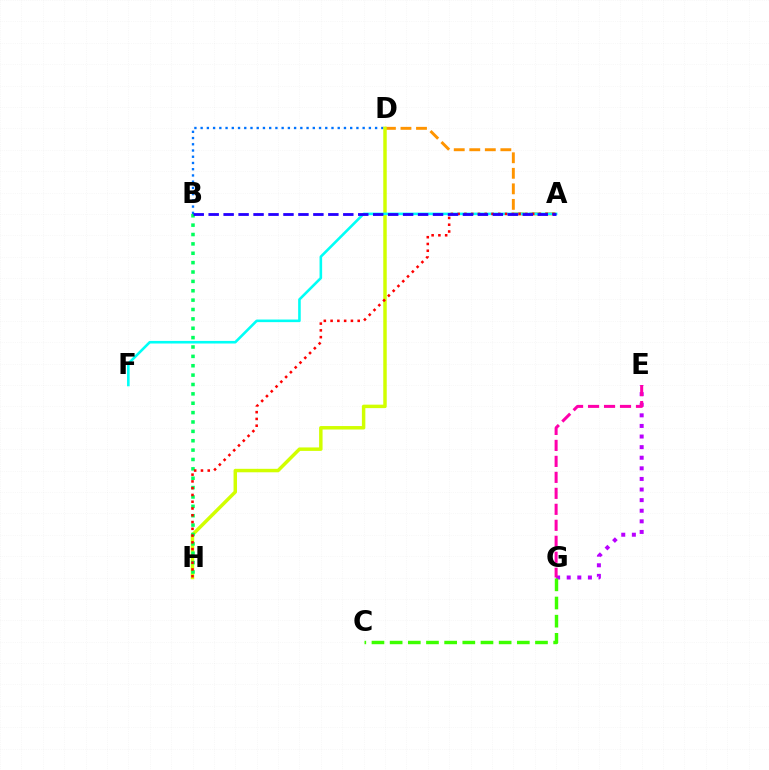{('E', 'G'): [{'color': '#b900ff', 'line_style': 'dotted', 'thickness': 2.88}, {'color': '#ff00ac', 'line_style': 'dashed', 'thickness': 2.17}], ('A', 'D'): [{'color': '#ff9400', 'line_style': 'dashed', 'thickness': 2.11}], ('B', 'D'): [{'color': '#0074ff', 'line_style': 'dotted', 'thickness': 1.69}], ('D', 'H'): [{'color': '#d1ff00', 'line_style': 'solid', 'thickness': 2.5}], ('B', 'H'): [{'color': '#00ff5c', 'line_style': 'dotted', 'thickness': 2.55}], ('C', 'G'): [{'color': '#3dff00', 'line_style': 'dashed', 'thickness': 2.47}], ('A', 'F'): [{'color': '#00fff6', 'line_style': 'solid', 'thickness': 1.87}], ('A', 'H'): [{'color': '#ff0000', 'line_style': 'dotted', 'thickness': 1.84}], ('A', 'B'): [{'color': '#2500ff', 'line_style': 'dashed', 'thickness': 2.03}]}